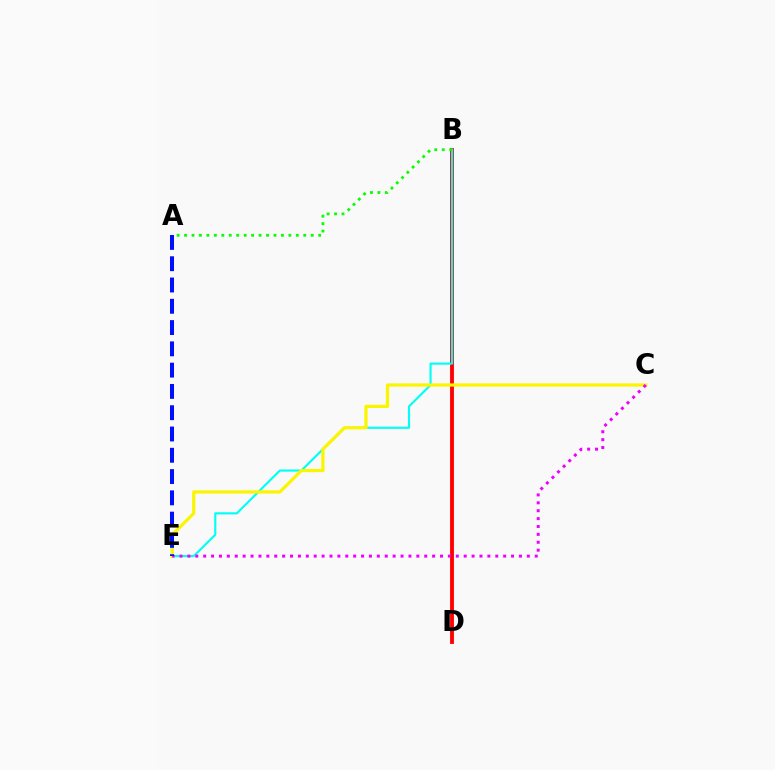{('B', 'D'): [{'color': '#ff0000', 'line_style': 'solid', 'thickness': 2.77}], ('B', 'E'): [{'color': '#00fff6', 'line_style': 'solid', 'thickness': 1.55}], ('C', 'E'): [{'color': '#fcf500', 'line_style': 'solid', 'thickness': 2.32}, {'color': '#ee00ff', 'line_style': 'dotted', 'thickness': 2.14}], ('A', 'E'): [{'color': '#0010ff', 'line_style': 'dashed', 'thickness': 2.89}], ('A', 'B'): [{'color': '#08ff00', 'line_style': 'dotted', 'thickness': 2.02}]}